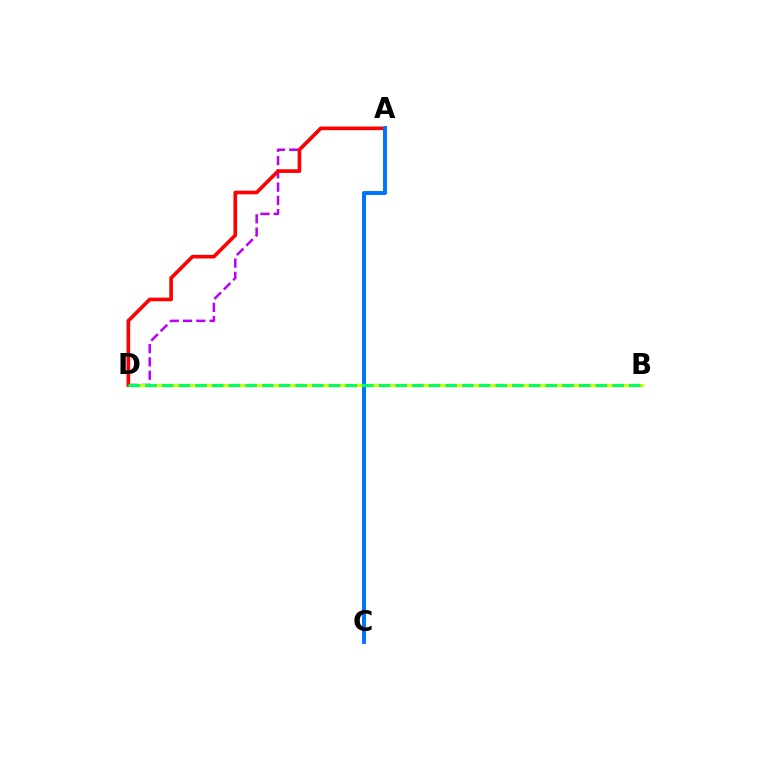{('A', 'D'): [{'color': '#b900ff', 'line_style': 'dashed', 'thickness': 1.8}, {'color': '#ff0000', 'line_style': 'solid', 'thickness': 2.62}], ('B', 'D'): [{'color': '#d1ff00', 'line_style': 'solid', 'thickness': 2.23}, {'color': '#00ff5c', 'line_style': 'dashed', 'thickness': 2.27}], ('A', 'C'): [{'color': '#0074ff', 'line_style': 'solid', 'thickness': 2.84}]}